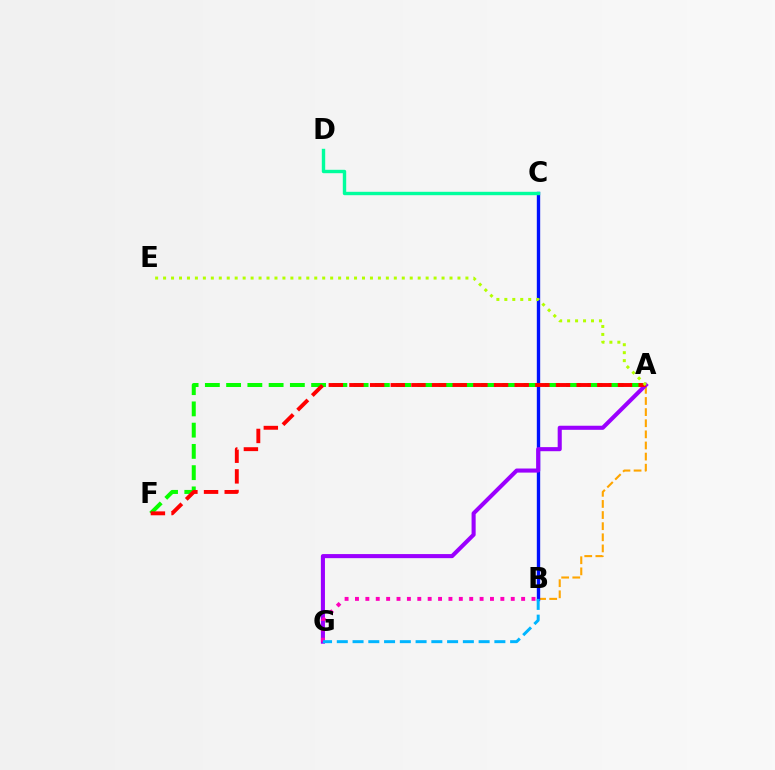{('A', 'B'): [{'color': '#ffa500', 'line_style': 'dashed', 'thickness': 1.51}], ('A', 'F'): [{'color': '#08ff00', 'line_style': 'dashed', 'thickness': 2.89}, {'color': '#ff0000', 'line_style': 'dashed', 'thickness': 2.81}], ('B', 'C'): [{'color': '#0010ff', 'line_style': 'solid', 'thickness': 2.42}], ('A', 'G'): [{'color': '#9b00ff', 'line_style': 'solid', 'thickness': 2.94}], ('B', 'G'): [{'color': '#ff00bd', 'line_style': 'dotted', 'thickness': 2.82}, {'color': '#00b5ff', 'line_style': 'dashed', 'thickness': 2.14}], ('C', 'D'): [{'color': '#00ff9d', 'line_style': 'solid', 'thickness': 2.44}], ('A', 'E'): [{'color': '#b3ff00', 'line_style': 'dotted', 'thickness': 2.16}]}